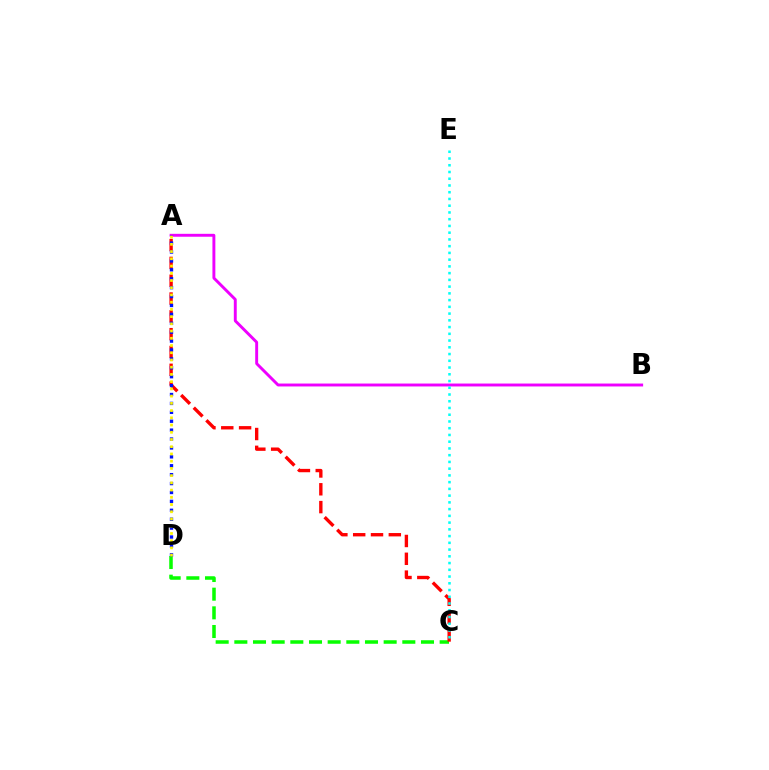{('C', 'D'): [{'color': '#08ff00', 'line_style': 'dashed', 'thickness': 2.54}], ('A', 'C'): [{'color': '#ff0000', 'line_style': 'dashed', 'thickness': 2.42}], ('A', 'B'): [{'color': '#ee00ff', 'line_style': 'solid', 'thickness': 2.1}], ('A', 'D'): [{'color': '#0010ff', 'line_style': 'dotted', 'thickness': 2.42}, {'color': '#fcf500', 'line_style': 'dotted', 'thickness': 1.96}], ('C', 'E'): [{'color': '#00fff6', 'line_style': 'dotted', 'thickness': 1.83}]}